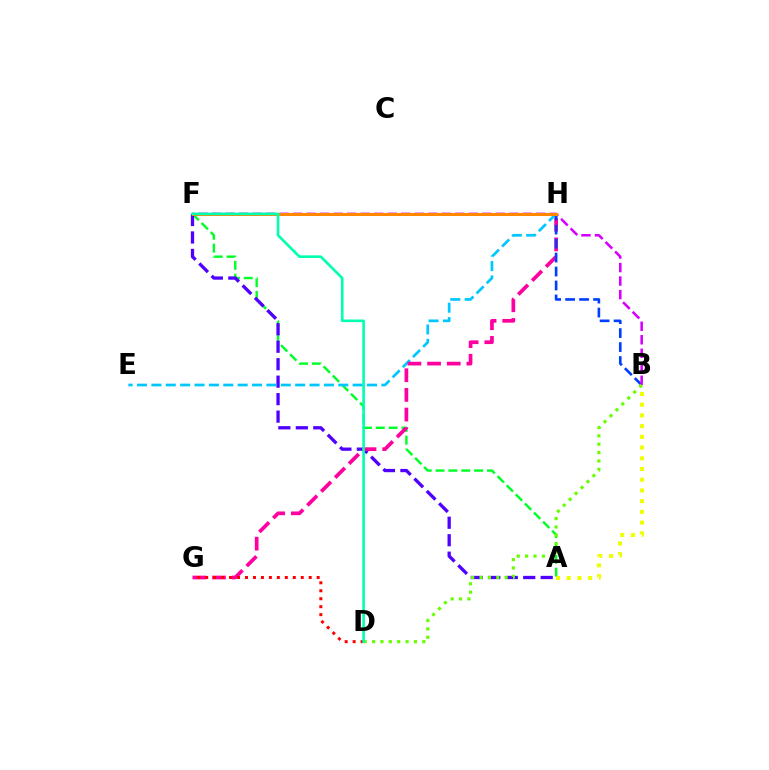{('A', 'F'): [{'color': '#00ff27', 'line_style': 'dashed', 'thickness': 1.75}, {'color': '#4f00ff', 'line_style': 'dashed', 'thickness': 2.37}], ('E', 'H'): [{'color': '#00c7ff', 'line_style': 'dashed', 'thickness': 1.95}], ('A', 'B'): [{'color': '#eeff00', 'line_style': 'dotted', 'thickness': 2.91}], ('G', 'H'): [{'color': '#ff00a0', 'line_style': 'dashed', 'thickness': 2.67}], ('B', 'H'): [{'color': '#003fff', 'line_style': 'dashed', 'thickness': 1.9}], ('B', 'F'): [{'color': '#d600ff', 'line_style': 'dashed', 'thickness': 1.84}], ('F', 'H'): [{'color': '#ff8800', 'line_style': 'solid', 'thickness': 2.15}], ('B', 'D'): [{'color': '#66ff00', 'line_style': 'dotted', 'thickness': 2.28}], ('D', 'G'): [{'color': '#ff0000', 'line_style': 'dotted', 'thickness': 2.16}], ('D', 'F'): [{'color': '#00ffaf', 'line_style': 'solid', 'thickness': 1.89}]}